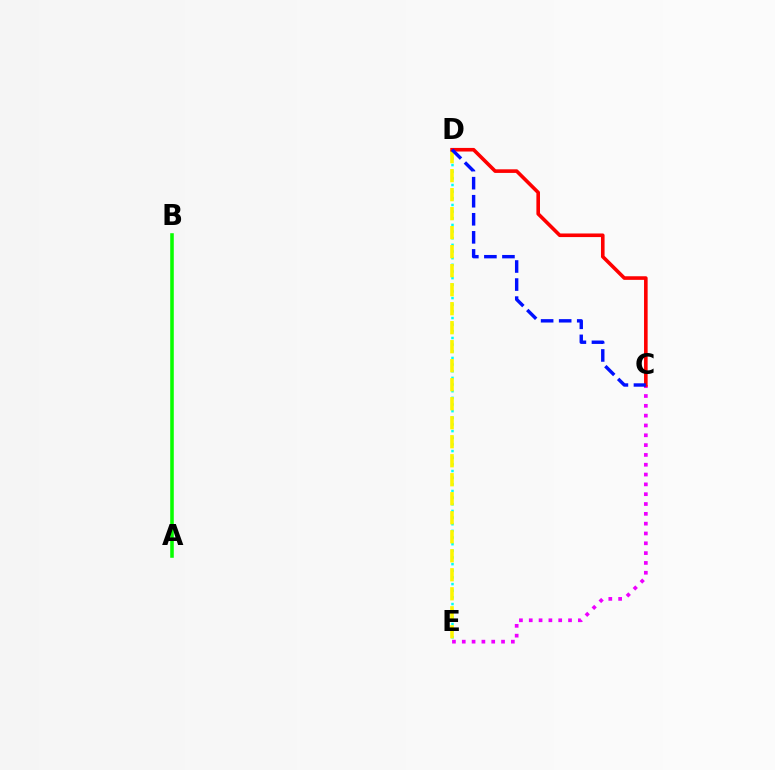{('D', 'E'): [{'color': '#00fff6', 'line_style': 'dotted', 'thickness': 1.81}, {'color': '#fcf500', 'line_style': 'dashed', 'thickness': 2.58}], ('C', 'E'): [{'color': '#ee00ff', 'line_style': 'dotted', 'thickness': 2.67}], ('C', 'D'): [{'color': '#ff0000', 'line_style': 'solid', 'thickness': 2.59}, {'color': '#0010ff', 'line_style': 'dashed', 'thickness': 2.45}], ('A', 'B'): [{'color': '#08ff00', 'line_style': 'solid', 'thickness': 2.56}]}